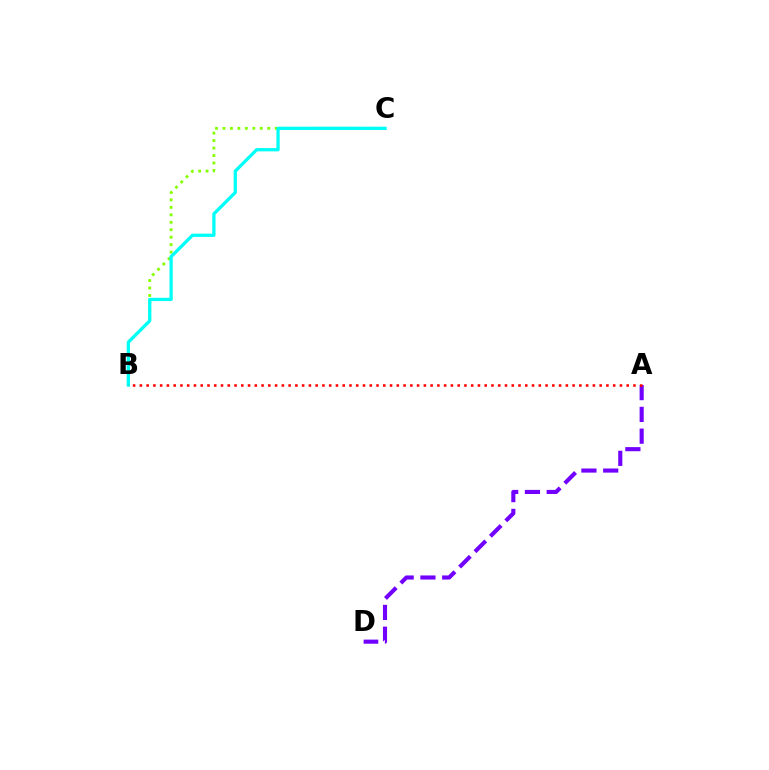{('A', 'D'): [{'color': '#7200ff', 'line_style': 'dashed', 'thickness': 2.96}], ('B', 'C'): [{'color': '#84ff00', 'line_style': 'dotted', 'thickness': 2.03}, {'color': '#00fff6', 'line_style': 'solid', 'thickness': 2.35}], ('A', 'B'): [{'color': '#ff0000', 'line_style': 'dotted', 'thickness': 1.84}]}